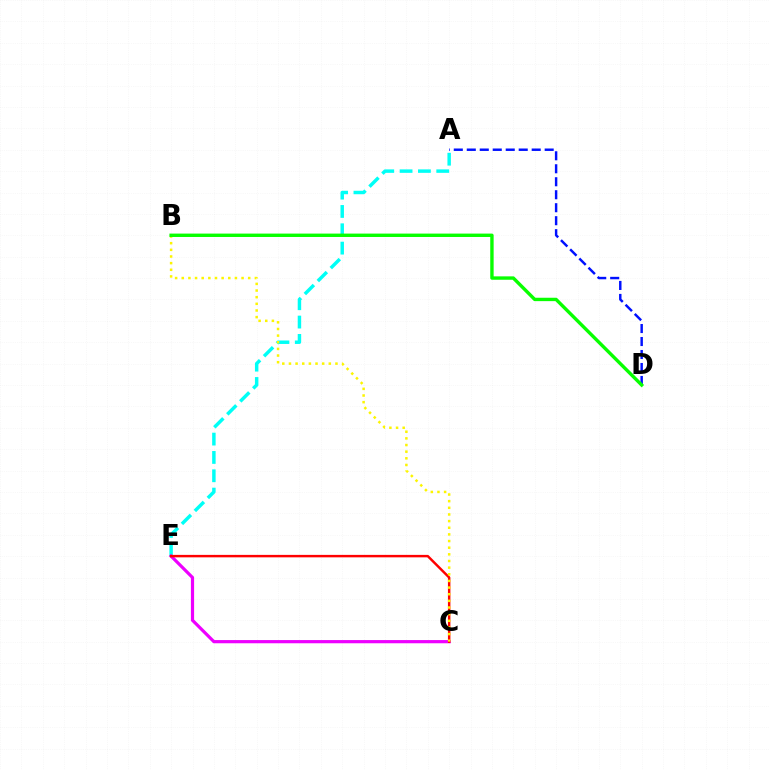{('A', 'E'): [{'color': '#00fff6', 'line_style': 'dashed', 'thickness': 2.49}], ('A', 'D'): [{'color': '#0010ff', 'line_style': 'dashed', 'thickness': 1.76}], ('C', 'E'): [{'color': '#ee00ff', 'line_style': 'solid', 'thickness': 2.3}, {'color': '#ff0000', 'line_style': 'solid', 'thickness': 1.77}], ('B', 'C'): [{'color': '#fcf500', 'line_style': 'dotted', 'thickness': 1.81}], ('B', 'D'): [{'color': '#08ff00', 'line_style': 'solid', 'thickness': 2.44}]}